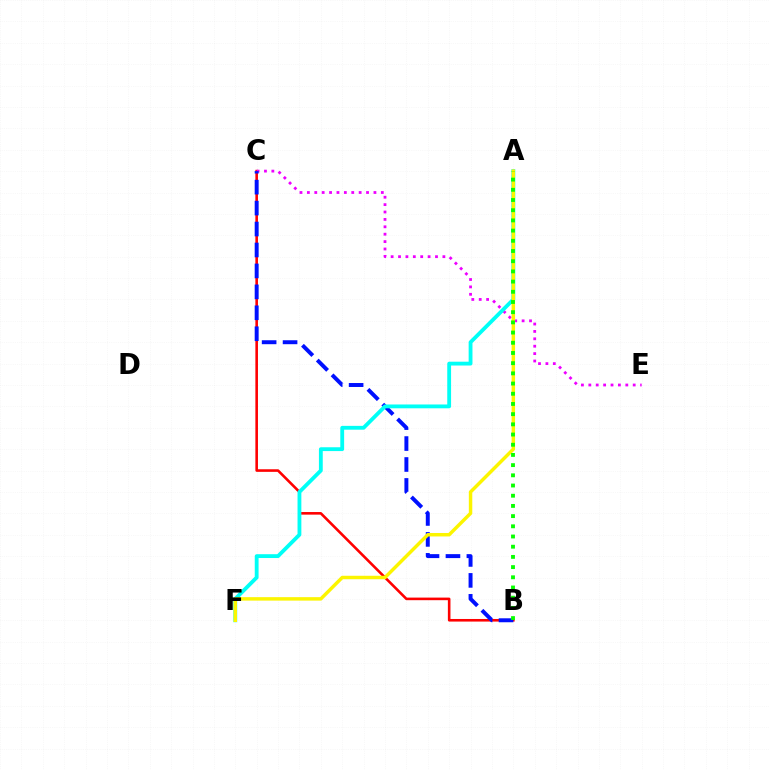{('B', 'C'): [{'color': '#ff0000', 'line_style': 'solid', 'thickness': 1.87}, {'color': '#0010ff', 'line_style': 'dashed', 'thickness': 2.84}], ('C', 'E'): [{'color': '#ee00ff', 'line_style': 'dotted', 'thickness': 2.01}], ('A', 'F'): [{'color': '#00fff6', 'line_style': 'solid', 'thickness': 2.75}, {'color': '#fcf500', 'line_style': 'solid', 'thickness': 2.49}], ('A', 'B'): [{'color': '#08ff00', 'line_style': 'dotted', 'thickness': 2.77}]}